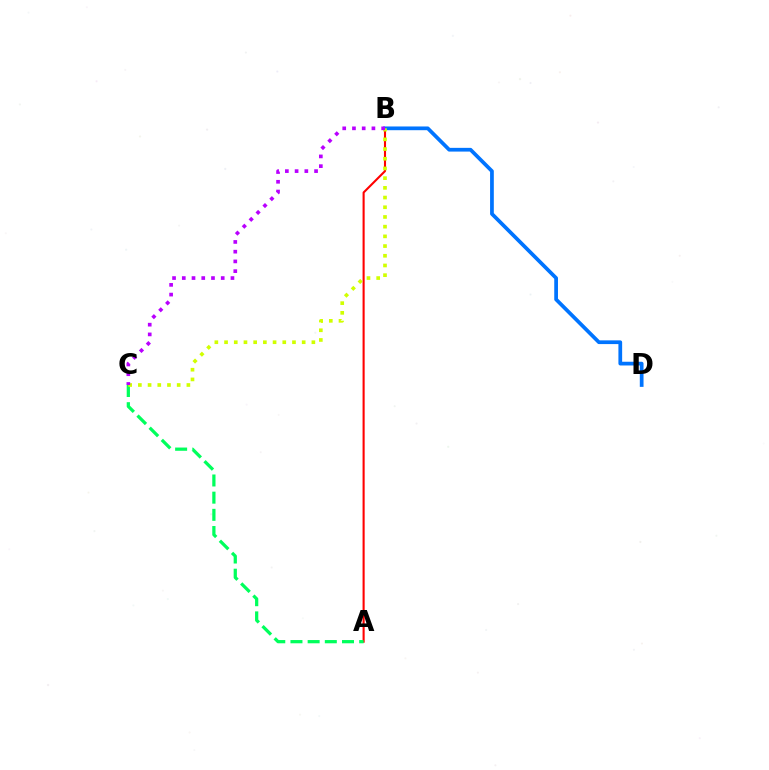{('A', 'B'): [{'color': '#ff0000', 'line_style': 'solid', 'thickness': 1.51}], ('B', 'D'): [{'color': '#0074ff', 'line_style': 'solid', 'thickness': 2.69}], ('A', 'C'): [{'color': '#00ff5c', 'line_style': 'dashed', 'thickness': 2.33}], ('B', 'C'): [{'color': '#d1ff00', 'line_style': 'dotted', 'thickness': 2.64}, {'color': '#b900ff', 'line_style': 'dotted', 'thickness': 2.64}]}